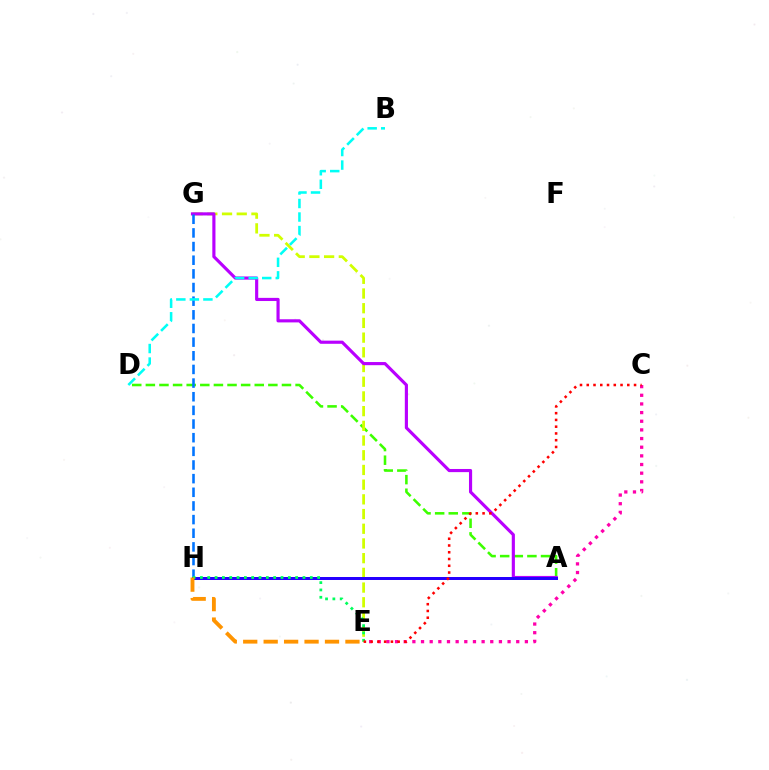{('A', 'D'): [{'color': '#3dff00', 'line_style': 'dashed', 'thickness': 1.85}], ('E', 'G'): [{'color': '#d1ff00', 'line_style': 'dashed', 'thickness': 2.0}], ('A', 'G'): [{'color': '#b900ff', 'line_style': 'solid', 'thickness': 2.27}], ('G', 'H'): [{'color': '#0074ff', 'line_style': 'dashed', 'thickness': 1.85}], ('A', 'H'): [{'color': '#2500ff', 'line_style': 'solid', 'thickness': 2.15}], ('C', 'E'): [{'color': '#ff00ac', 'line_style': 'dotted', 'thickness': 2.35}, {'color': '#ff0000', 'line_style': 'dotted', 'thickness': 1.84}], ('E', 'H'): [{'color': '#00ff5c', 'line_style': 'dotted', 'thickness': 1.99}, {'color': '#ff9400', 'line_style': 'dashed', 'thickness': 2.78}], ('B', 'D'): [{'color': '#00fff6', 'line_style': 'dashed', 'thickness': 1.84}]}